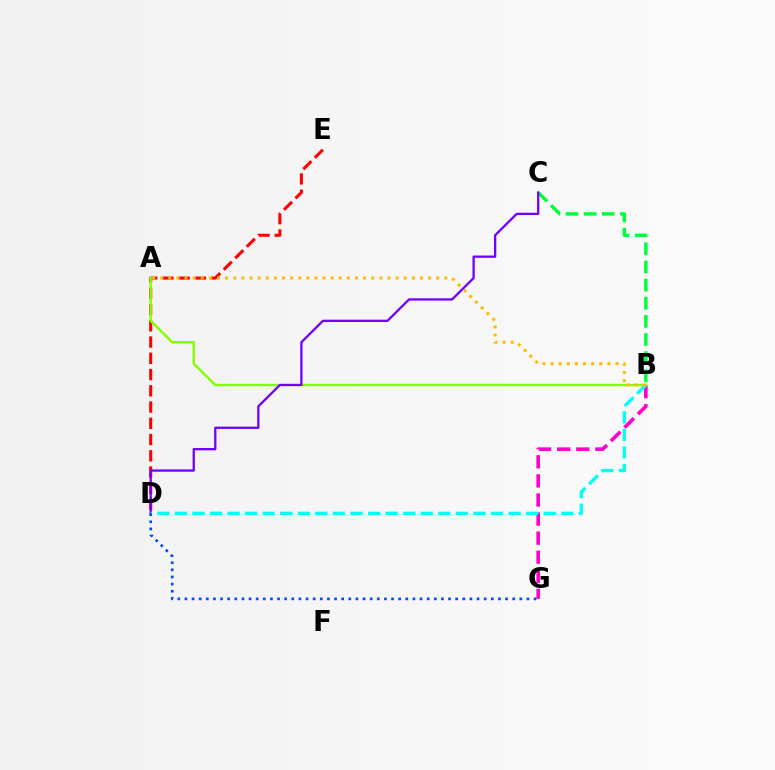{('D', 'E'): [{'color': '#ff0000', 'line_style': 'dashed', 'thickness': 2.21}], ('B', 'C'): [{'color': '#00ff39', 'line_style': 'dashed', 'thickness': 2.46}], ('B', 'G'): [{'color': '#ff00cf', 'line_style': 'dashed', 'thickness': 2.59}], ('A', 'B'): [{'color': '#84ff00', 'line_style': 'solid', 'thickness': 1.73}, {'color': '#ffbd00', 'line_style': 'dotted', 'thickness': 2.2}], ('C', 'D'): [{'color': '#7200ff', 'line_style': 'solid', 'thickness': 1.65}], ('B', 'D'): [{'color': '#00fff6', 'line_style': 'dashed', 'thickness': 2.39}], ('D', 'G'): [{'color': '#004bff', 'line_style': 'dotted', 'thickness': 1.94}]}